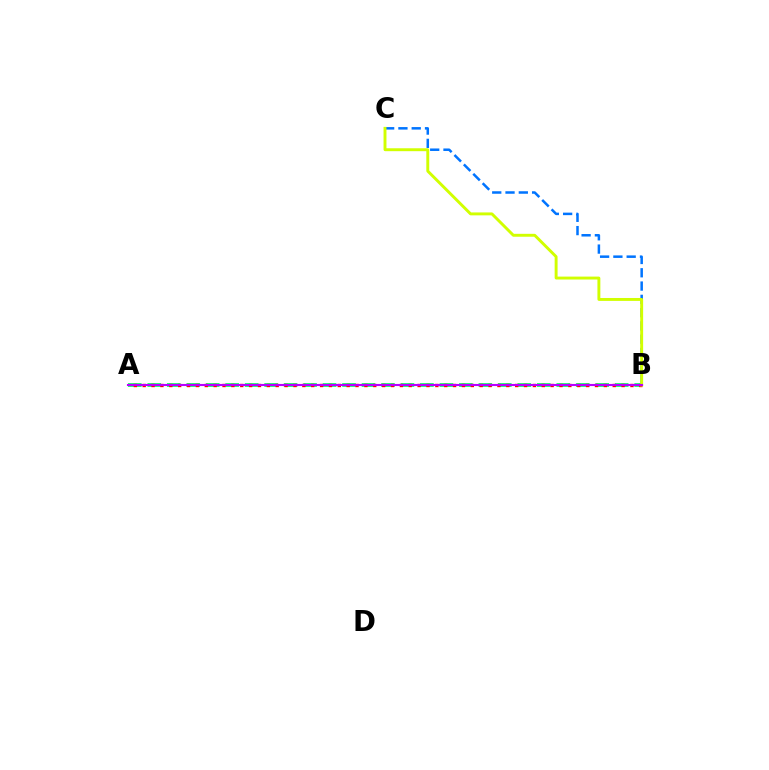{('B', 'C'): [{'color': '#0074ff', 'line_style': 'dashed', 'thickness': 1.81}, {'color': '#d1ff00', 'line_style': 'solid', 'thickness': 2.1}], ('A', 'B'): [{'color': '#00ff5c', 'line_style': 'dashed', 'thickness': 2.65}, {'color': '#ff0000', 'line_style': 'dotted', 'thickness': 2.41}, {'color': '#b900ff', 'line_style': 'solid', 'thickness': 1.51}]}